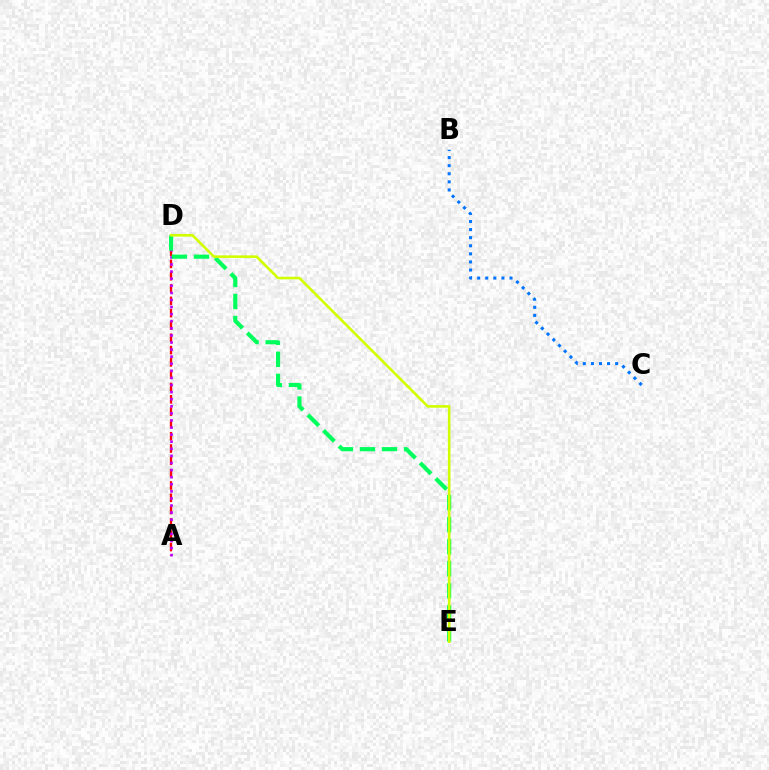{('A', 'D'): [{'color': '#ff0000', 'line_style': 'dashed', 'thickness': 1.67}, {'color': '#b900ff', 'line_style': 'dotted', 'thickness': 1.93}], ('D', 'E'): [{'color': '#00ff5c', 'line_style': 'dashed', 'thickness': 2.99}, {'color': '#d1ff00', 'line_style': 'solid', 'thickness': 1.88}], ('B', 'C'): [{'color': '#0074ff', 'line_style': 'dotted', 'thickness': 2.2}]}